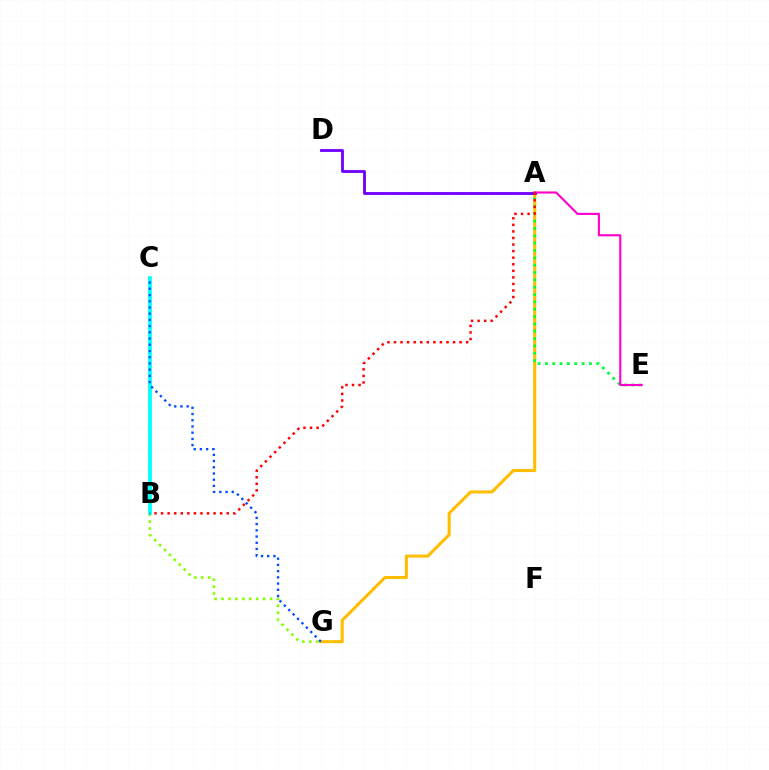{('A', 'G'): [{'color': '#ffbd00', 'line_style': 'solid', 'thickness': 2.2}], ('B', 'G'): [{'color': '#84ff00', 'line_style': 'dotted', 'thickness': 1.89}], ('A', 'D'): [{'color': '#7200ff', 'line_style': 'solid', 'thickness': 2.05}], ('A', 'E'): [{'color': '#00ff39', 'line_style': 'dotted', 'thickness': 1.99}, {'color': '#ff00cf', 'line_style': 'solid', 'thickness': 1.53}], ('B', 'C'): [{'color': '#00fff6', 'line_style': 'solid', 'thickness': 2.69}], ('C', 'G'): [{'color': '#004bff', 'line_style': 'dotted', 'thickness': 1.69}], ('A', 'B'): [{'color': '#ff0000', 'line_style': 'dotted', 'thickness': 1.78}]}